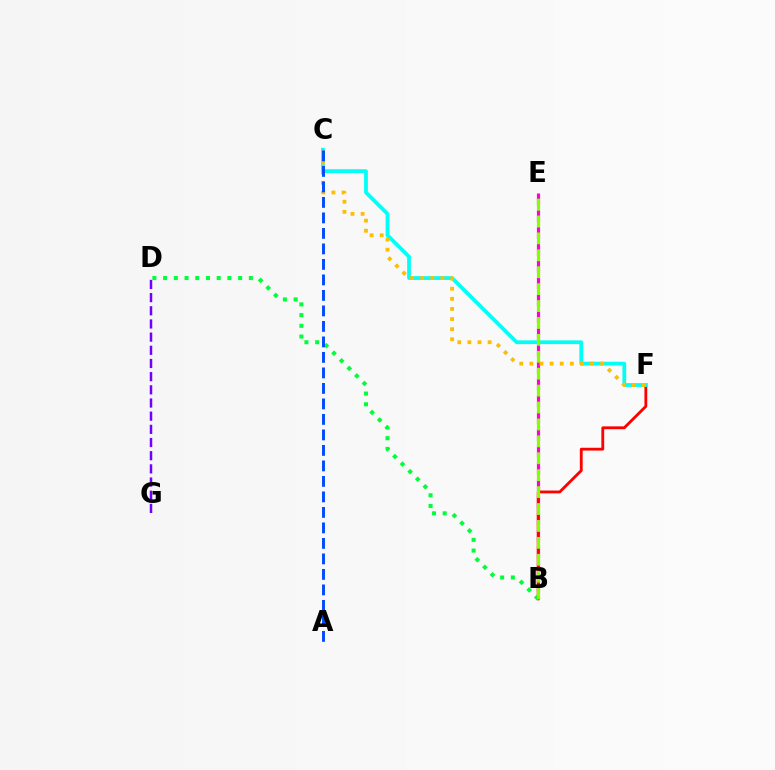{('B', 'E'): [{'color': '#ff00cf', 'line_style': 'dashed', 'thickness': 2.29}, {'color': '#84ff00', 'line_style': 'dashed', 'thickness': 2.3}], ('D', 'G'): [{'color': '#7200ff', 'line_style': 'dashed', 'thickness': 1.79}], ('B', 'F'): [{'color': '#ff0000', 'line_style': 'solid', 'thickness': 2.04}], ('B', 'D'): [{'color': '#00ff39', 'line_style': 'dotted', 'thickness': 2.91}], ('C', 'F'): [{'color': '#00fff6', 'line_style': 'solid', 'thickness': 2.7}, {'color': '#ffbd00', 'line_style': 'dotted', 'thickness': 2.75}], ('A', 'C'): [{'color': '#004bff', 'line_style': 'dashed', 'thickness': 2.11}]}